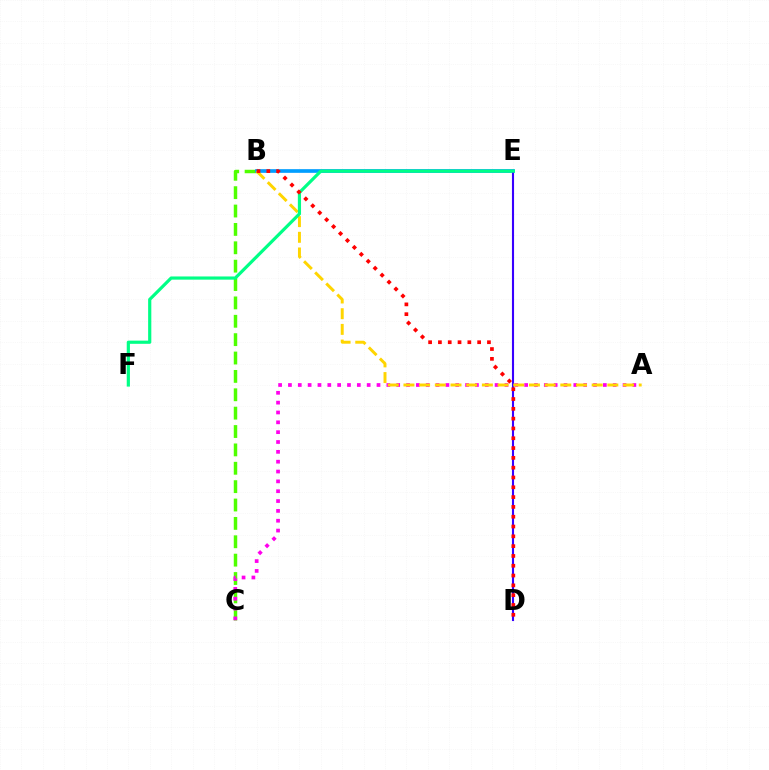{('B', 'C'): [{'color': '#4fff00', 'line_style': 'dashed', 'thickness': 2.5}], ('A', 'C'): [{'color': '#ff00ed', 'line_style': 'dotted', 'thickness': 2.67}], ('B', 'E'): [{'color': '#009eff', 'line_style': 'solid', 'thickness': 2.64}], ('D', 'E'): [{'color': '#3700ff', 'line_style': 'solid', 'thickness': 1.52}], ('A', 'B'): [{'color': '#ffd500', 'line_style': 'dashed', 'thickness': 2.13}], ('E', 'F'): [{'color': '#00ff86', 'line_style': 'solid', 'thickness': 2.3}], ('B', 'D'): [{'color': '#ff0000', 'line_style': 'dotted', 'thickness': 2.66}]}